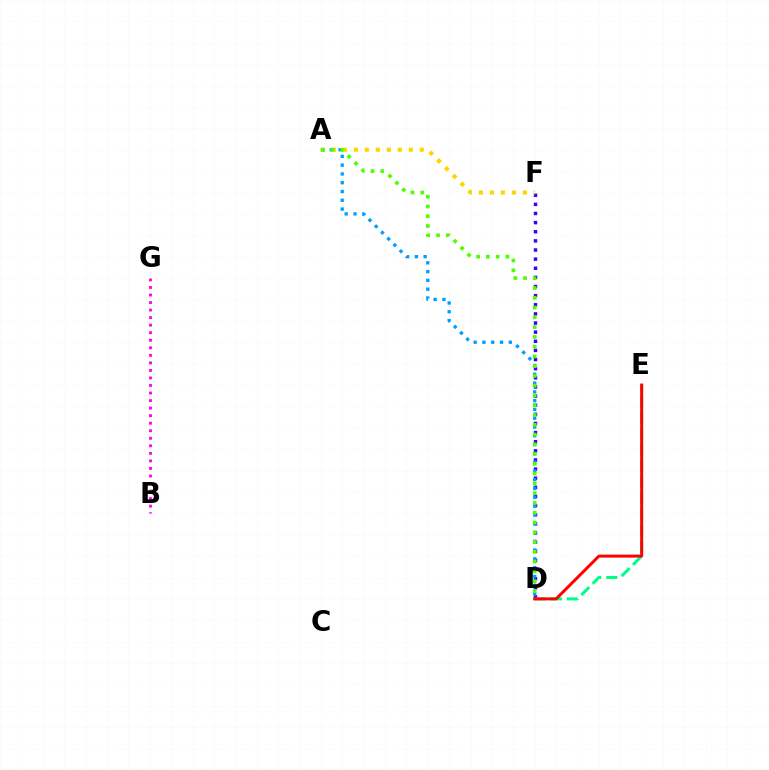{('B', 'G'): [{'color': '#ff00ed', 'line_style': 'dotted', 'thickness': 2.05}], ('D', 'F'): [{'color': '#3700ff', 'line_style': 'dotted', 'thickness': 2.48}], ('D', 'E'): [{'color': '#00ff86', 'line_style': 'dashed', 'thickness': 2.18}, {'color': '#ff0000', 'line_style': 'solid', 'thickness': 2.14}], ('A', 'F'): [{'color': '#ffd500', 'line_style': 'dotted', 'thickness': 2.98}], ('A', 'D'): [{'color': '#009eff', 'line_style': 'dotted', 'thickness': 2.39}, {'color': '#4fff00', 'line_style': 'dotted', 'thickness': 2.66}]}